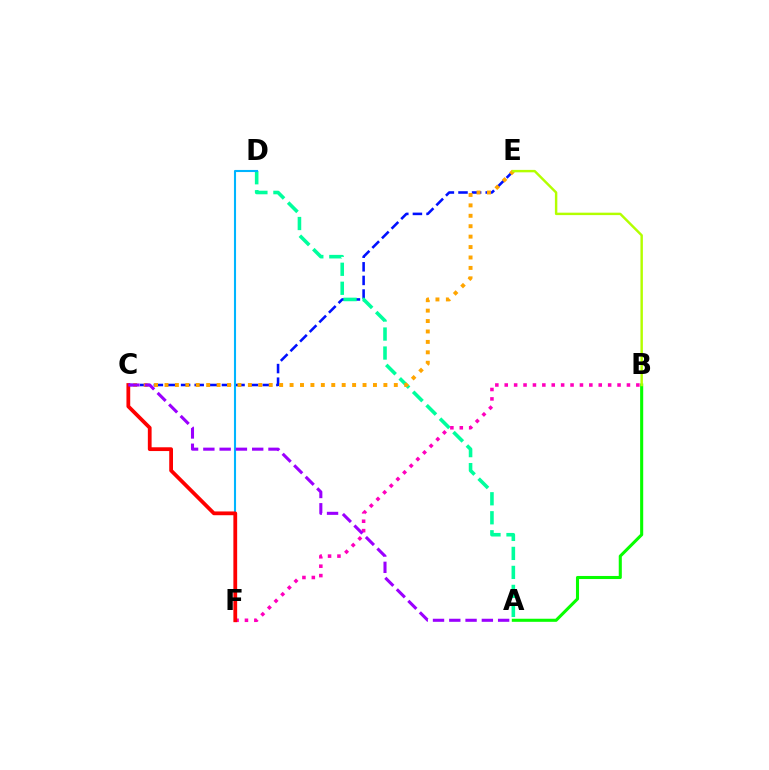{('C', 'E'): [{'color': '#0010ff', 'line_style': 'dashed', 'thickness': 1.85}, {'color': '#ffa500', 'line_style': 'dotted', 'thickness': 2.83}], ('A', 'D'): [{'color': '#00ff9d', 'line_style': 'dashed', 'thickness': 2.58}], ('B', 'F'): [{'color': '#ff00bd', 'line_style': 'dotted', 'thickness': 2.55}], ('D', 'F'): [{'color': '#00b5ff', 'line_style': 'solid', 'thickness': 1.51}], ('A', 'B'): [{'color': '#08ff00', 'line_style': 'solid', 'thickness': 2.22}], ('C', 'F'): [{'color': '#ff0000', 'line_style': 'solid', 'thickness': 2.71}], ('B', 'E'): [{'color': '#b3ff00', 'line_style': 'solid', 'thickness': 1.75}], ('A', 'C'): [{'color': '#9b00ff', 'line_style': 'dashed', 'thickness': 2.21}]}